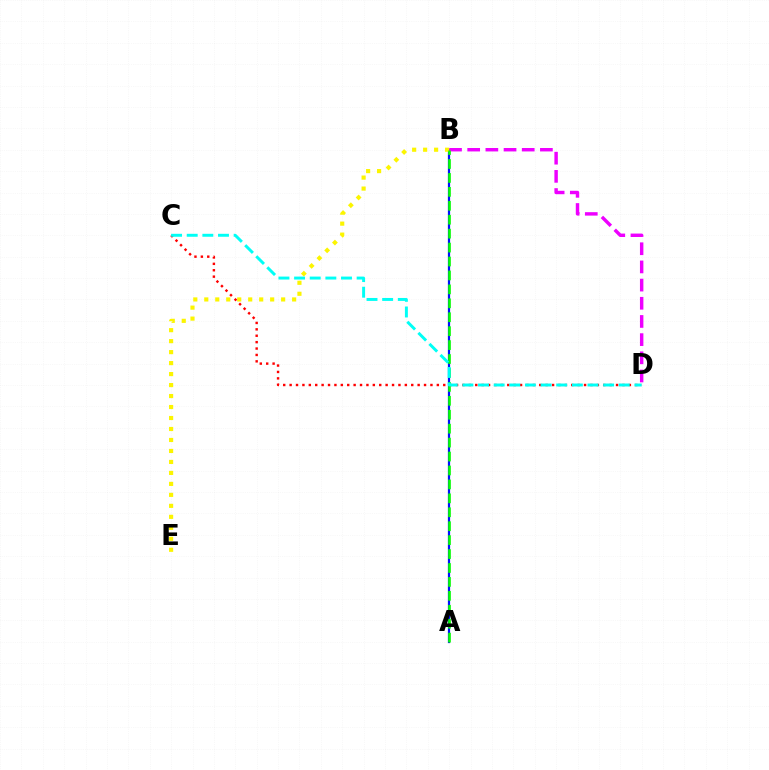{('A', 'B'): [{'color': '#0010ff', 'line_style': 'solid', 'thickness': 1.6}, {'color': '#08ff00', 'line_style': 'dashed', 'thickness': 1.89}], ('B', 'D'): [{'color': '#ee00ff', 'line_style': 'dashed', 'thickness': 2.47}], ('B', 'E'): [{'color': '#fcf500', 'line_style': 'dotted', 'thickness': 2.98}], ('C', 'D'): [{'color': '#ff0000', 'line_style': 'dotted', 'thickness': 1.74}, {'color': '#00fff6', 'line_style': 'dashed', 'thickness': 2.12}]}